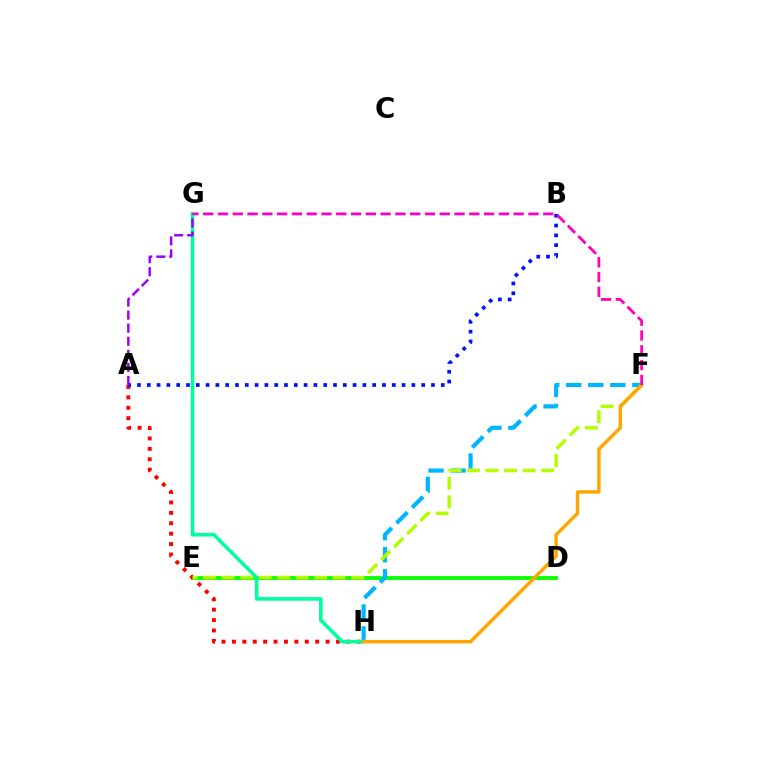{('D', 'E'): [{'color': '#08ff00', 'line_style': 'solid', 'thickness': 2.76}], ('A', 'H'): [{'color': '#ff0000', 'line_style': 'dotted', 'thickness': 2.83}], ('A', 'B'): [{'color': '#0010ff', 'line_style': 'dotted', 'thickness': 2.66}], ('F', 'H'): [{'color': '#00b5ff', 'line_style': 'dashed', 'thickness': 2.99}, {'color': '#ffa500', 'line_style': 'solid', 'thickness': 2.47}], ('E', 'F'): [{'color': '#b3ff00', 'line_style': 'dashed', 'thickness': 2.52}], ('G', 'H'): [{'color': '#00ff9d', 'line_style': 'solid', 'thickness': 2.59}], ('A', 'G'): [{'color': '#9b00ff', 'line_style': 'dashed', 'thickness': 1.78}], ('F', 'G'): [{'color': '#ff00bd', 'line_style': 'dashed', 'thickness': 2.01}]}